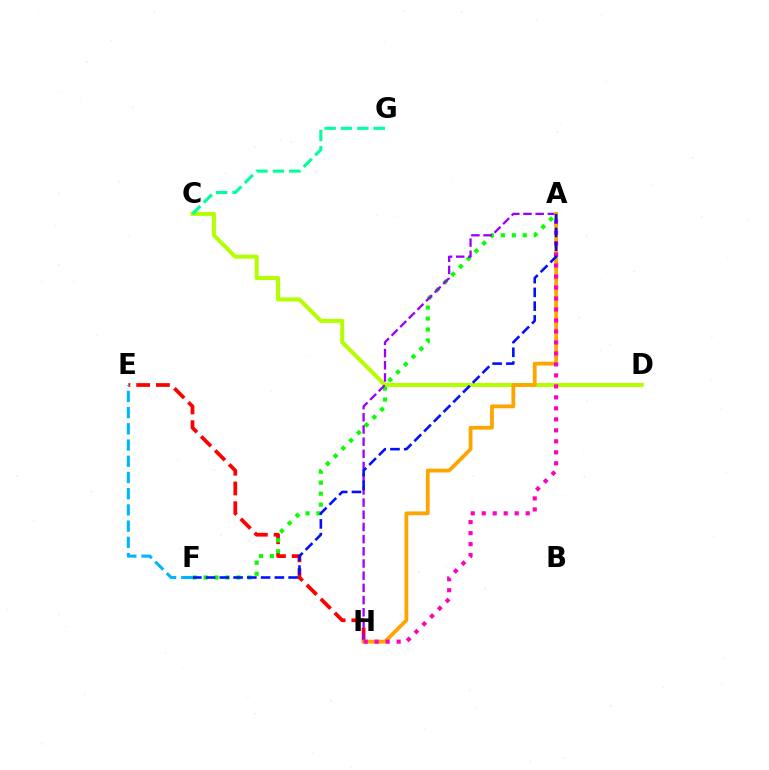{('E', 'H'): [{'color': '#ff0000', 'line_style': 'dashed', 'thickness': 2.68}], ('A', 'F'): [{'color': '#08ff00', 'line_style': 'dotted', 'thickness': 2.98}, {'color': '#0010ff', 'line_style': 'dashed', 'thickness': 1.87}], ('C', 'D'): [{'color': '#b3ff00', 'line_style': 'solid', 'thickness': 2.89}], ('A', 'H'): [{'color': '#9b00ff', 'line_style': 'dashed', 'thickness': 1.66}, {'color': '#ffa500', 'line_style': 'solid', 'thickness': 2.72}, {'color': '#ff00bd', 'line_style': 'dotted', 'thickness': 2.99}], ('C', 'G'): [{'color': '#00ff9d', 'line_style': 'dashed', 'thickness': 2.23}], ('E', 'F'): [{'color': '#00b5ff', 'line_style': 'dashed', 'thickness': 2.2}]}